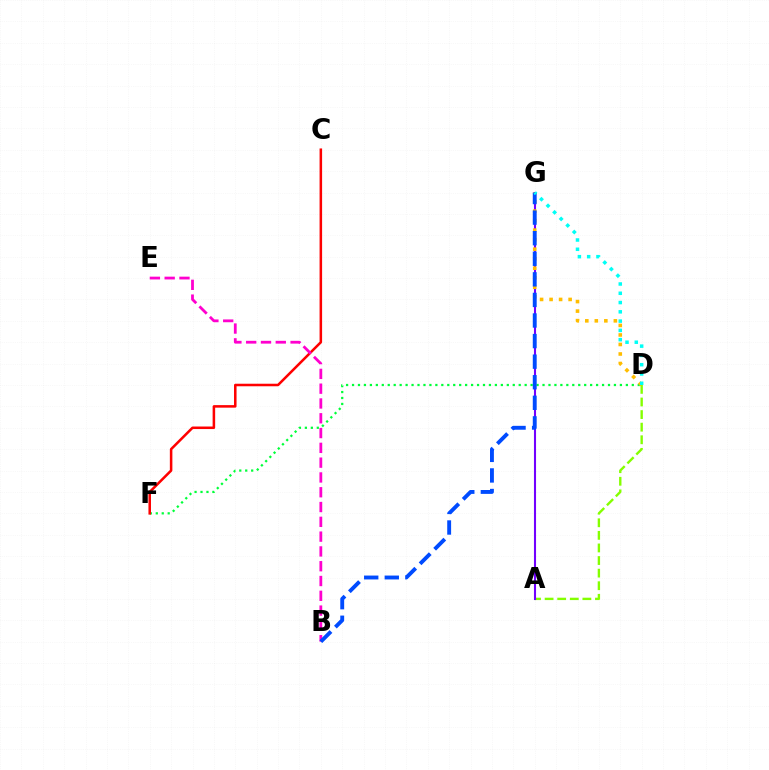{('A', 'D'): [{'color': '#84ff00', 'line_style': 'dashed', 'thickness': 1.71}], ('A', 'G'): [{'color': '#7200ff', 'line_style': 'solid', 'thickness': 1.5}], ('D', 'F'): [{'color': '#00ff39', 'line_style': 'dotted', 'thickness': 1.62}], ('D', 'G'): [{'color': '#ffbd00', 'line_style': 'dotted', 'thickness': 2.59}, {'color': '#00fff6', 'line_style': 'dotted', 'thickness': 2.52}], ('C', 'F'): [{'color': '#ff0000', 'line_style': 'solid', 'thickness': 1.83}], ('B', 'E'): [{'color': '#ff00cf', 'line_style': 'dashed', 'thickness': 2.01}], ('B', 'G'): [{'color': '#004bff', 'line_style': 'dashed', 'thickness': 2.8}]}